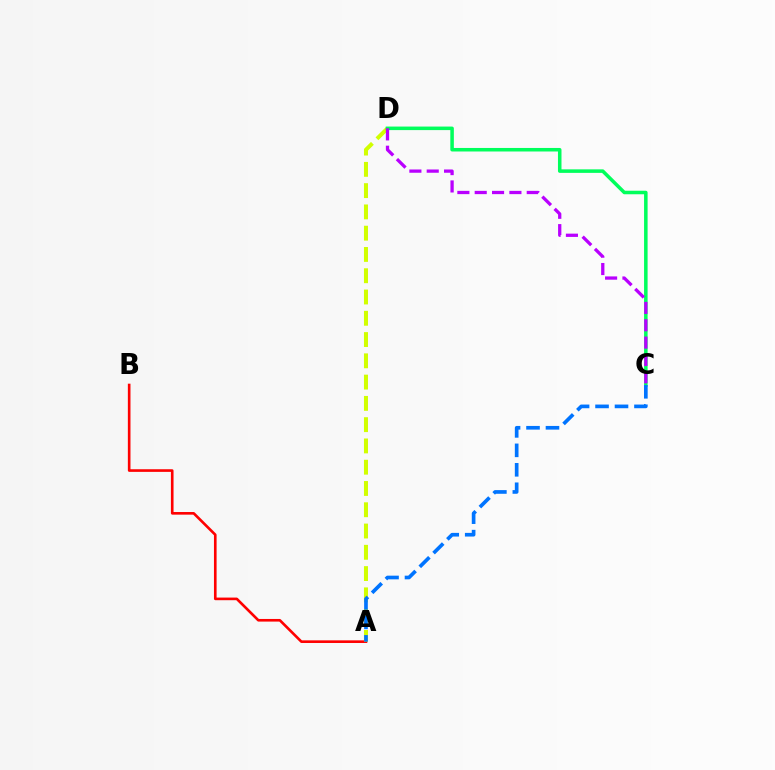{('A', 'B'): [{'color': '#ff0000', 'line_style': 'solid', 'thickness': 1.89}], ('A', 'D'): [{'color': '#d1ff00', 'line_style': 'dashed', 'thickness': 2.89}], ('C', 'D'): [{'color': '#00ff5c', 'line_style': 'solid', 'thickness': 2.54}, {'color': '#b900ff', 'line_style': 'dashed', 'thickness': 2.36}], ('A', 'C'): [{'color': '#0074ff', 'line_style': 'dashed', 'thickness': 2.64}]}